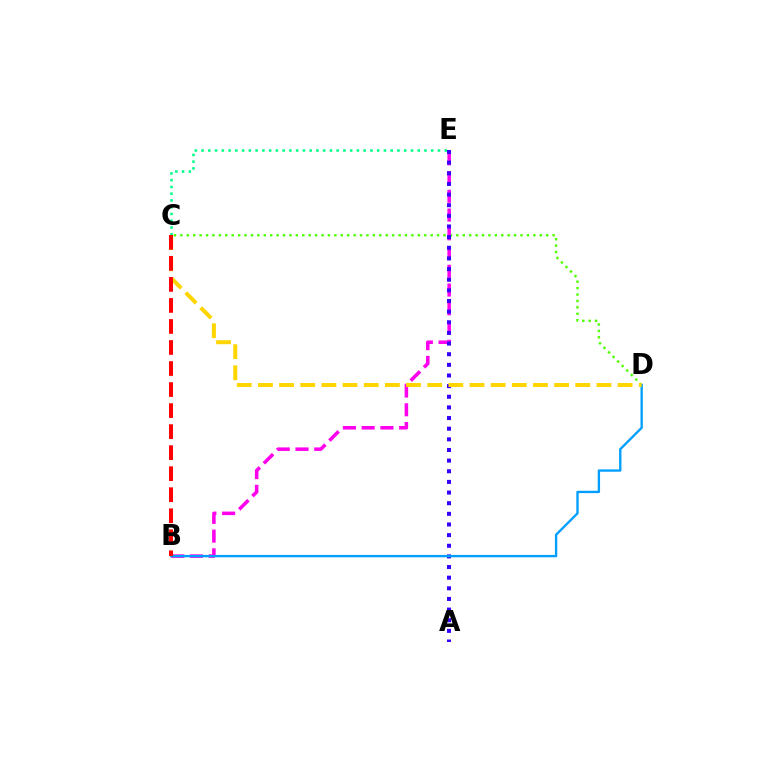{('C', 'D'): [{'color': '#4fff00', 'line_style': 'dotted', 'thickness': 1.74}, {'color': '#ffd500', 'line_style': 'dashed', 'thickness': 2.87}], ('B', 'E'): [{'color': '#ff00ed', 'line_style': 'dashed', 'thickness': 2.55}], ('A', 'E'): [{'color': '#3700ff', 'line_style': 'dotted', 'thickness': 2.89}], ('B', 'D'): [{'color': '#009eff', 'line_style': 'solid', 'thickness': 1.69}], ('C', 'E'): [{'color': '#00ff86', 'line_style': 'dotted', 'thickness': 1.83}], ('B', 'C'): [{'color': '#ff0000', 'line_style': 'dashed', 'thickness': 2.86}]}